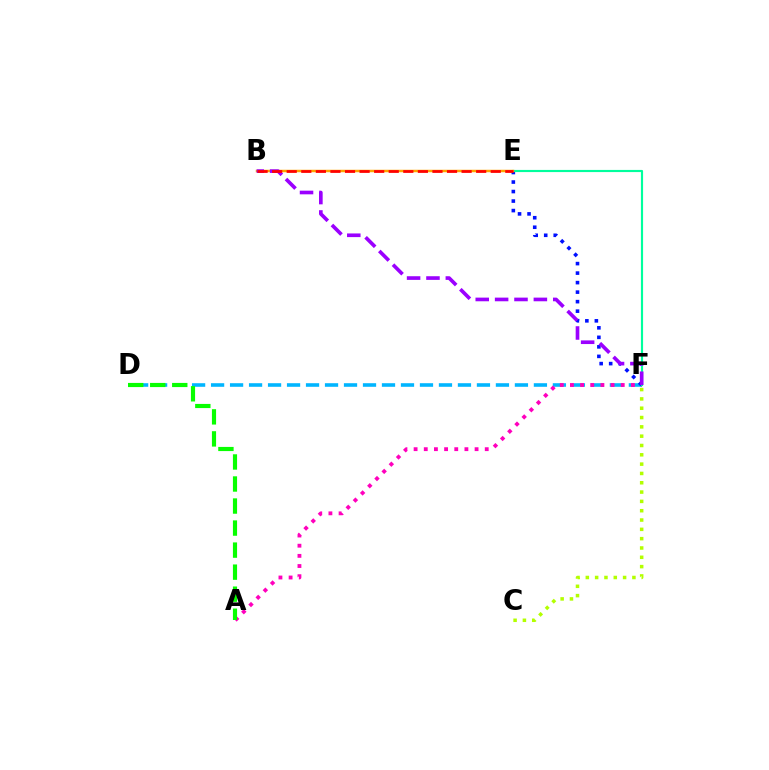{('D', 'F'): [{'color': '#00b5ff', 'line_style': 'dashed', 'thickness': 2.58}], ('A', 'F'): [{'color': '#ff00bd', 'line_style': 'dotted', 'thickness': 2.76}], ('E', 'F'): [{'color': '#0010ff', 'line_style': 'dotted', 'thickness': 2.58}, {'color': '#00ff9d', 'line_style': 'solid', 'thickness': 1.55}], ('C', 'F'): [{'color': '#b3ff00', 'line_style': 'dotted', 'thickness': 2.53}], ('A', 'D'): [{'color': '#08ff00', 'line_style': 'dashed', 'thickness': 2.99}], ('B', 'E'): [{'color': '#ffa500', 'line_style': 'solid', 'thickness': 1.79}, {'color': '#ff0000', 'line_style': 'dashed', 'thickness': 1.98}], ('B', 'F'): [{'color': '#9b00ff', 'line_style': 'dashed', 'thickness': 2.63}]}